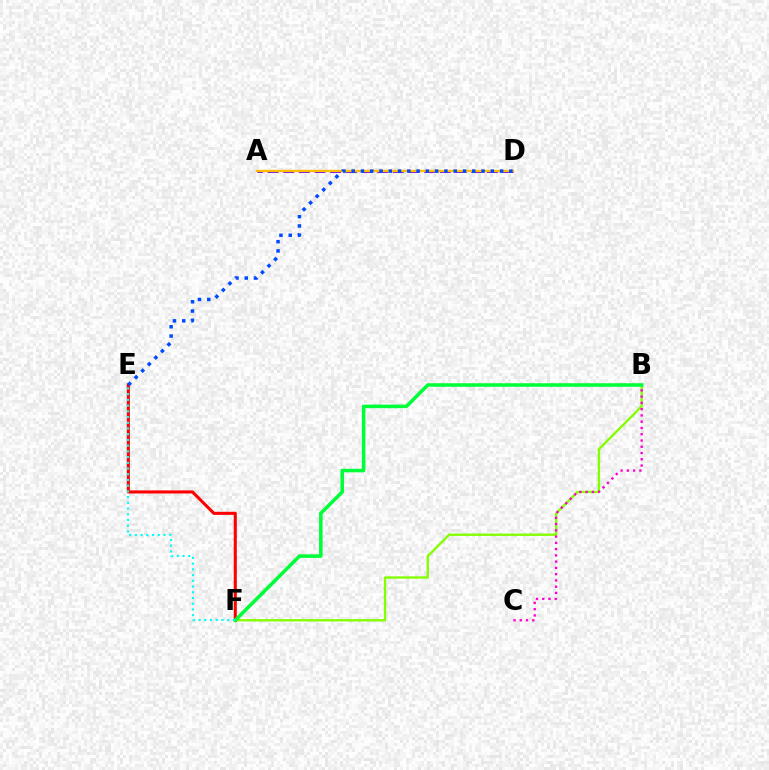{('B', 'F'): [{'color': '#84ff00', 'line_style': 'solid', 'thickness': 1.69}, {'color': '#00ff39', 'line_style': 'solid', 'thickness': 2.55}], ('B', 'C'): [{'color': '#ff00cf', 'line_style': 'dotted', 'thickness': 1.7}], ('E', 'F'): [{'color': '#ff0000', 'line_style': 'solid', 'thickness': 2.22}, {'color': '#00fff6', 'line_style': 'dotted', 'thickness': 1.55}], ('A', 'D'): [{'color': '#7200ff', 'line_style': 'dashed', 'thickness': 2.13}, {'color': '#ffbd00', 'line_style': 'solid', 'thickness': 1.72}], ('D', 'E'): [{'color': '#004bff', 'line_style': 'dotted', 'thickness': 2.52}]}